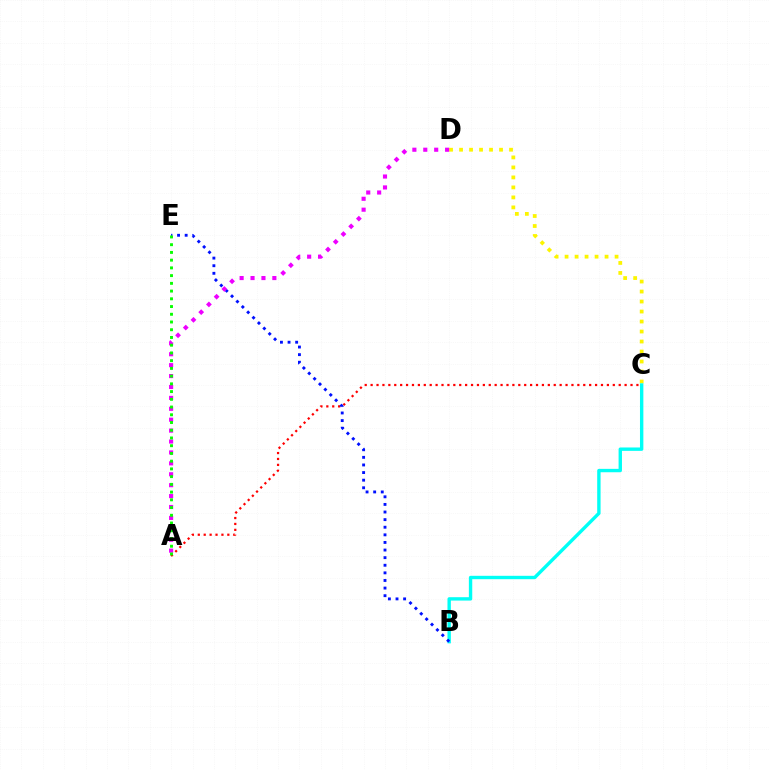{('A', 'C'): [{'color': '#ff0000', 'line_style': 'dotted', 'thickness': 1.6}], ('C', 'D'): [{'color': '#fcf500', 'line_style': 'dotted', 'thickness': 2.72}], ('B', 'C'): [{'color': '#00fff6', 'line_style': 'solid', 'thickness': 2.44}], ('B', 'E'): [{'color': '#0010ff', 'line_style': 'dotted', 'thickness': 2.07}], ('A', 'D'): [{'color': '#ee00ff', 'line_style': 'dotted', 'thickness': 2.96}], ('A', 'E'): [{'color': '#08ff00', 'line_style': 'dotted', 'thickness': 2.1}]}